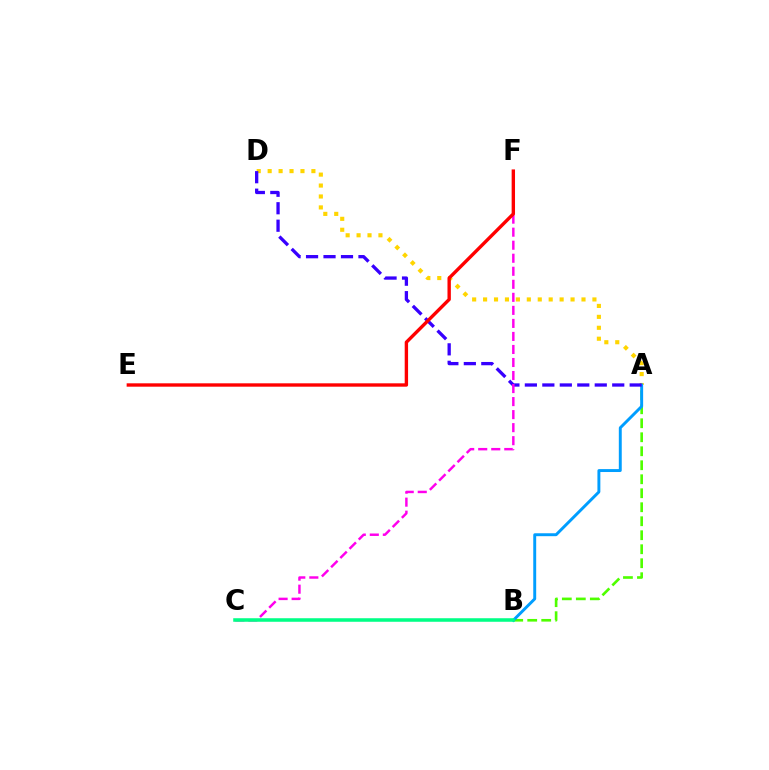{('A', 'D'): [{'color': '#ffd500', 'line_style': 'dotted', 'thickness': 2.97}, {'color': '#3700ff', 'line_style': 'dashed', 'thickness': 2.37}], ('A', 'B'): [{'color': '#4fff00', 'line_style': 'dashed', 'thickness': 1.9}, {'color': '#009eff', 'line_style': 'solid', 'thickness': 2.11}], ('C', 'F'): [{'color': '#ff00ed', 'line_style': 'dashed', 'thickness': 1.77}], ('B', 'C'): [{'color': '#00ff86', 'line_style': 'solid', 'thickness': 2.55}], ('E', 'F'): [{'color': '#ff0000', 'line_style': 'solid', 'thickness': 2.43}]}